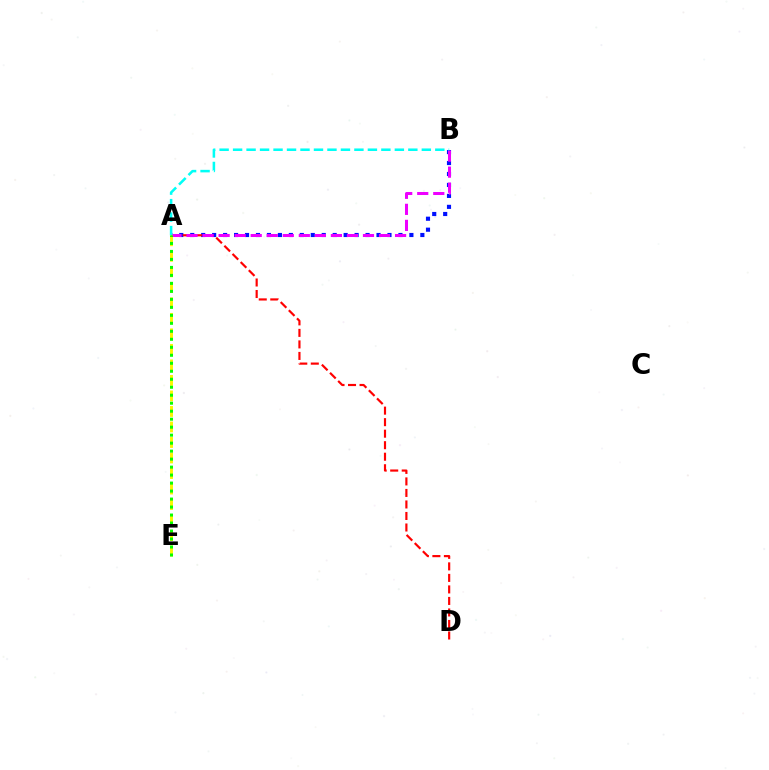{('A', 'B'): [{'color': '#0010ff', 'line_style': 'dotted', 'thickness': 2.98}, {'color': '#ee00ff', 'line_style': 'dashed', 'thickness': 2.18}, {'color': '#00fff6', 'line_style': 'dashed', 'thickness': 1.83}], ('A', 'D'): [{'color': '#ff0000', 'line_style': 'dashed', 'thickness': 1.57}], ('A', 'E'): [{'color': '#fcf500', 'line_style': 'dashed', 'thickness': 2.11}, {'color': '#08ff00', 'line_style': 'dotted', 'thickness': 2.17}]}